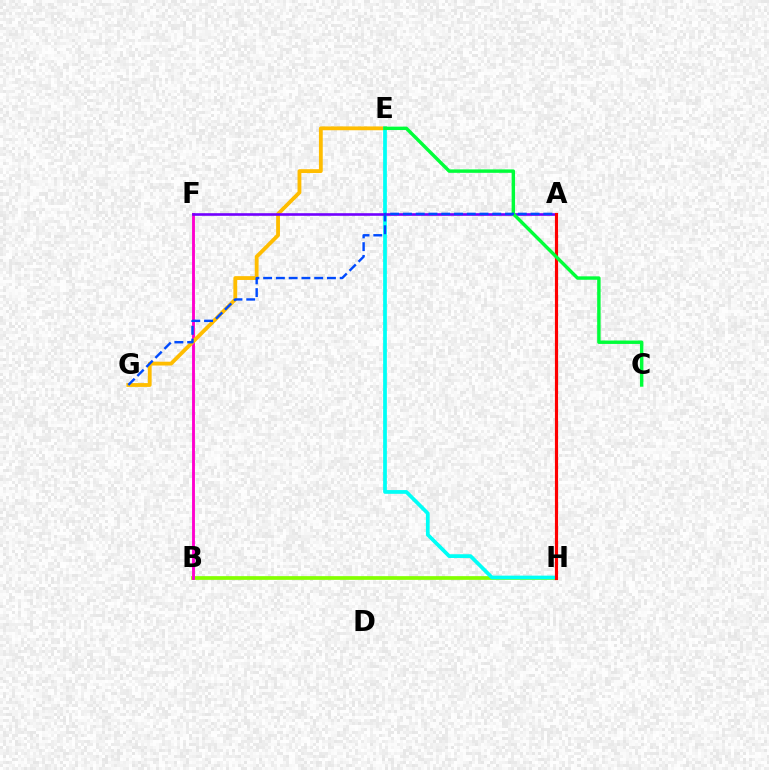{('B', 'H'): [{'color': '#84ff00', 'line_style': 'solid', 'thickness': 2.67}], ('B', 'F'): [{'color': '#ff00cf', 'line_style': 'solid', 'thickness': 2.08}], ('E', 'G'): [{'color': '#ffbd00', 'line_style': 'solid', 'thickness': 2.75}], ('E', 'H'): [{'color': '#00fff6', 'line_style': 'solid', 'thickness': 2.69}], ('A', 'F'): [{'color': '#7200ff', 'line_style': 'solid', 'thickness': 1.88}], ('A', 'H'): [{'color': '#ff0000', 'line_style': 'solid', 'thickness': 2.27}], ('C', 'E'): [{'color': '#00ff39', 'line_style': 'solid', 'thickness': 2.46}], ('A', 'G'): [{'color': '#004bff', 'line_style': 'dashed', 'thickness': 1.73}]}